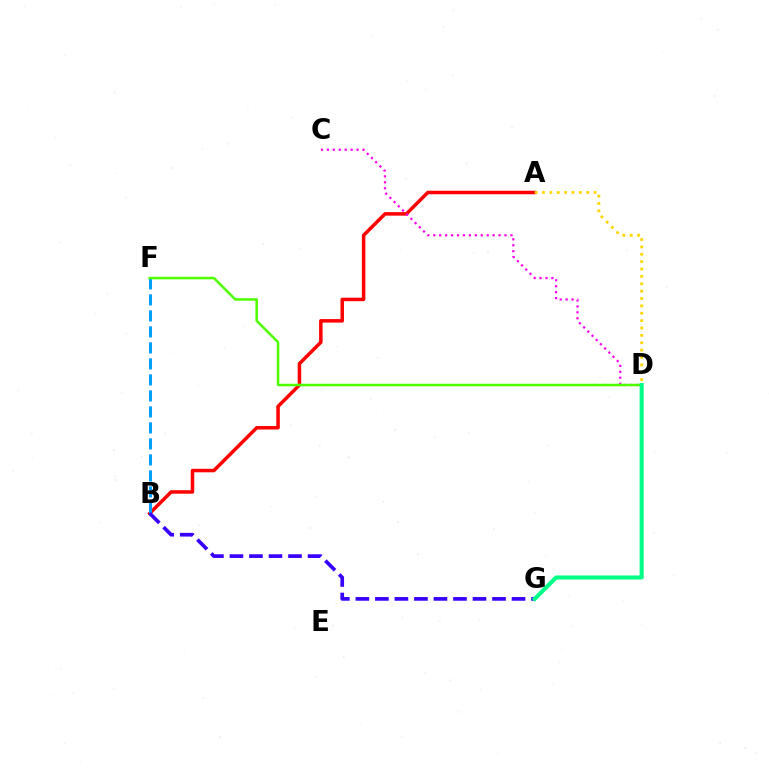{('A', 'B'): [{'color': '#ff0000', 'line_style': 'solid', 'thickness': 2.52}], ('B', 'F'): [{'color': '#009eff', 'line_style': 'dashed', 'thickness': 2.17}], ('A', 'D'): [{'color': '#ffd500', 'line_style': 'dotted', 'thickness': 2.0}], ('C', 'D'): [{'color': '#ff00ed', 'line_style': 'dotted', 'thickness': 1.61}], ('D', 'F'): [{'color': '#4fff00', 'line_style': 'solid', 'thickness': 1.82}], ('B', 'G'): [{'color': '#3700ff', 'line_style': 'dashed', 'thickness': 2.65}], ('D', 'G'): [{'color': '#00ff86', 'line_style': 'solid', 'thickness': 2.96}]}